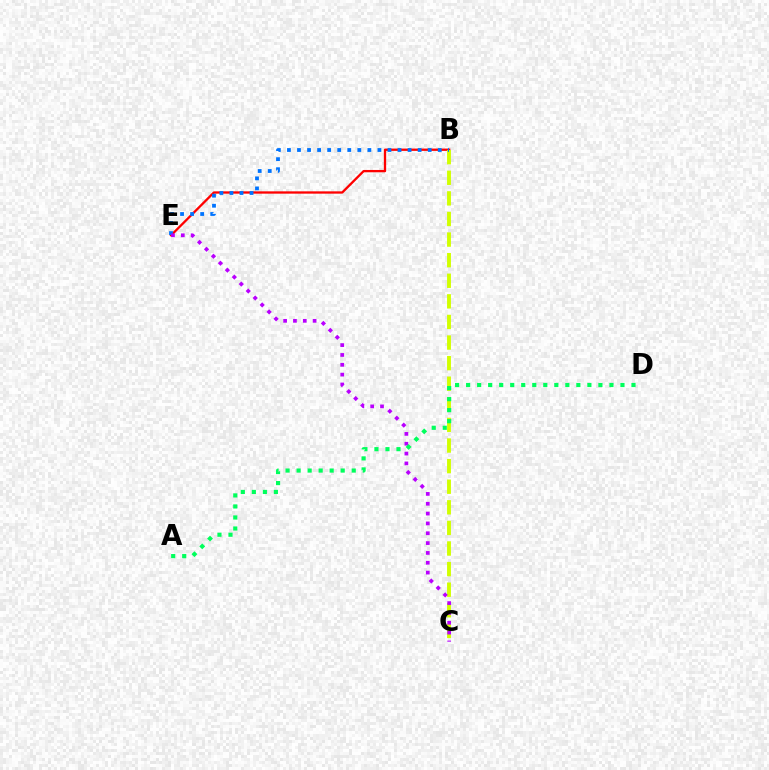{('B', 'E'): [{'color': '#ff0000', 'line_style': 'solid', 'thickness': 1.66}, {'color': '#0074ff', 'line_style': 'dotted', 'thickness': 2.73}], ('B', 'C'): [{'color': '#d1ff00', 'line_style': 'dashed', 'thickness': 2.8}], ('C', 'E'): [{'color': '#b900ff', 'line_style': 'dotted', 'thickness': 2.67}], ('A', 'D'): [{'color': '#00ff5c', 'line_style': 'dotted', 'thickness': 3.0}]}